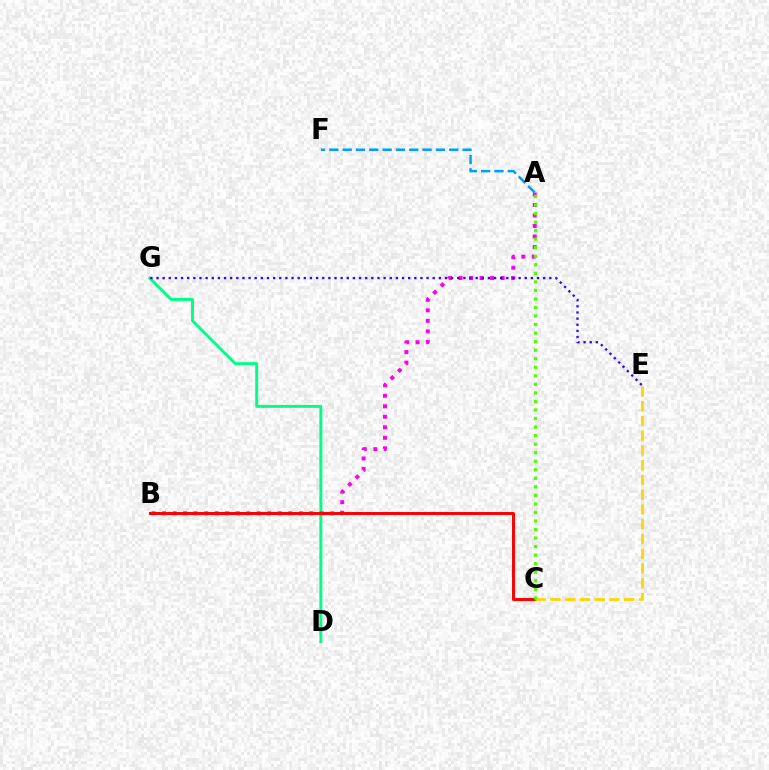{('D', 'G'): [{'color': '#00ff86', 'line_style': 'solid', 'thickness': 2.1}], ('A', 'B'): [{'color': '#ff00ed', 'line_style': 'dotted', 'thickness': 2.86}], ('A', 'F'): [{'color': '#009eff', 'line_style': 'dashed', 'thickness': 1.81}], ('B', 'C'): [{'color': '#ff0000', 'line_style': 'solid', 'thickness': 2.14}], ('E', 'G'): [{'color': '#3700ff', 'line_style': 'dotted', 'thickness': 1.67}], ('C', 'E'): [{'color': '#ffd500', 'line_style': 'dashed', 'thickness': 2.0}], ('A', 'C'): [{'color': '#4fff00', 'line_style': 'dotted', 'thickness': 2.32}]}